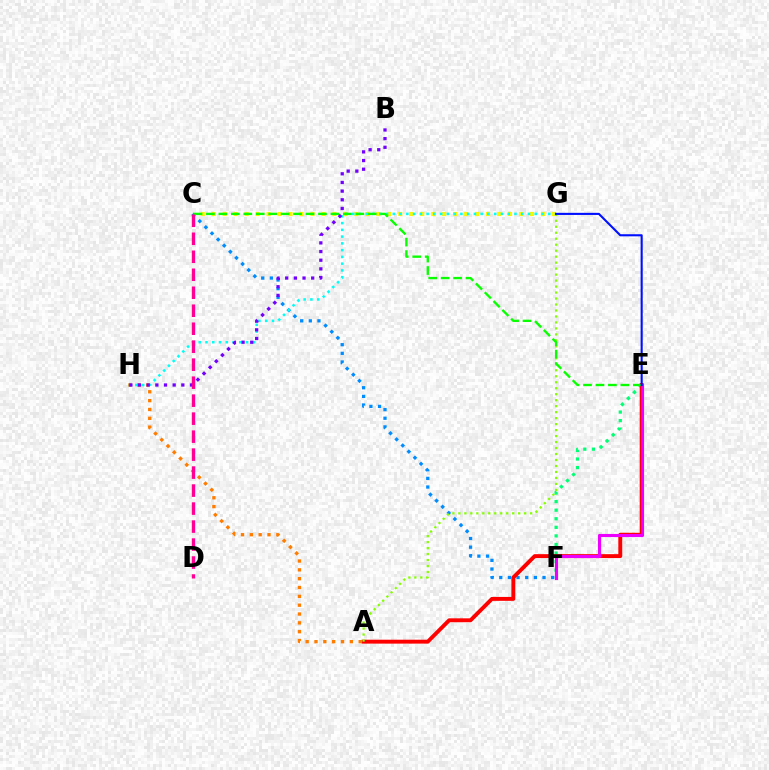{('C', 'G'): [{'color': '#fcf500', 'line_style': 'dotted', 'thickness': 2.98}], ('E', 'F'): [{'color': '#00ff74', 'line_style': 'dotted', 'thickness': 2.33}, {'color': '#ee00ff', 'line_style': 'solid', 'thickness': 2.24}], ('C', 'F'): [{'color': '#008cff', 'line_style': 'dotted', 'thickness': 2.35}], ('G', 'H'): [{'color': '#00fff6', 'line_style': 'dotted', 'thickness': 1.84}], ('A', 'E'): [{'color': '#ff0000', 'line_style': 'solid', 'thickness': 2.81}], ('A', 'G'): [{'color': '#84ff00', 'line_style': 'dotted', 'thickness': 1.62}], ('C', 'E'): [{'color': '#08ff00', 'line_style': 'dashed', 'thickness': 1.69}], ('A', 'H'): [{'color': '#ff7c00', 'line_style': 'dotted', 'thickness': 2.4}], ('B', 'H'): [{'color': '#7200ff', 'line_style': 'dotted', 'thickness': 2.35}], ('E', 'G'): [{'color': '#0010ff', 'line_style': 'solid', 'thickness': 1.51}], ('C', 'D'): [{'color': '#ff0094', 'line_style': 'dashed', 'thickness': 2.44}]}